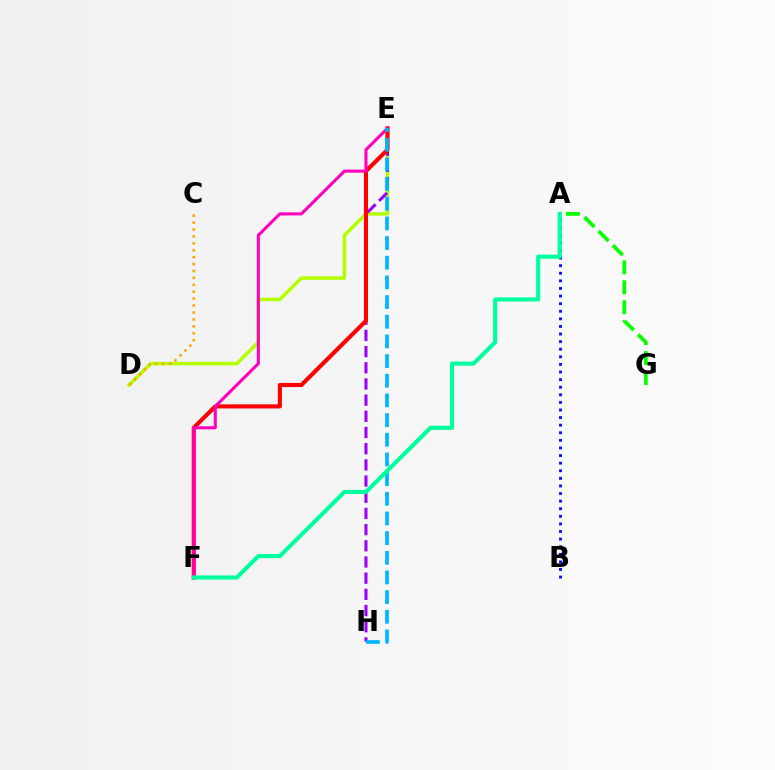{('A', 'B'): [{'color': '#0010ff', 'line_style': 'dotted', 'thickness': 2.06}], ('D', 'E'): [{'color': '#b3ff00', 'line_style': 'solid', 'thickness': 2.52}], ('E', 'H'): [{'color': '#9b00ff', 'line_style': 'dashed', 'thickness': 2.2}, {'color': '#00b5ff', 'line_style': 'dashed', 'thickness': 2.67}], ('E', 'F'): [{'color': '#ff0000', 'line_style': 'solid', 'thickness': 2.95}, {'color': '#ff00bd', 'line_style': 'solid', 'thickness': 2.21}], ('C', 'D'): [{'color': '#ffa500', 'line_style': 'dotted', 'thickness': 1.88}], ('A', 'F'): [{'color': '#00ff9d', 'line_style': 'solid', 'thickness': 2.98}], ('A', 'G'): [{'color': '#08ff00', 'line_style': 'dashed', 'thickness': 2.71}]}